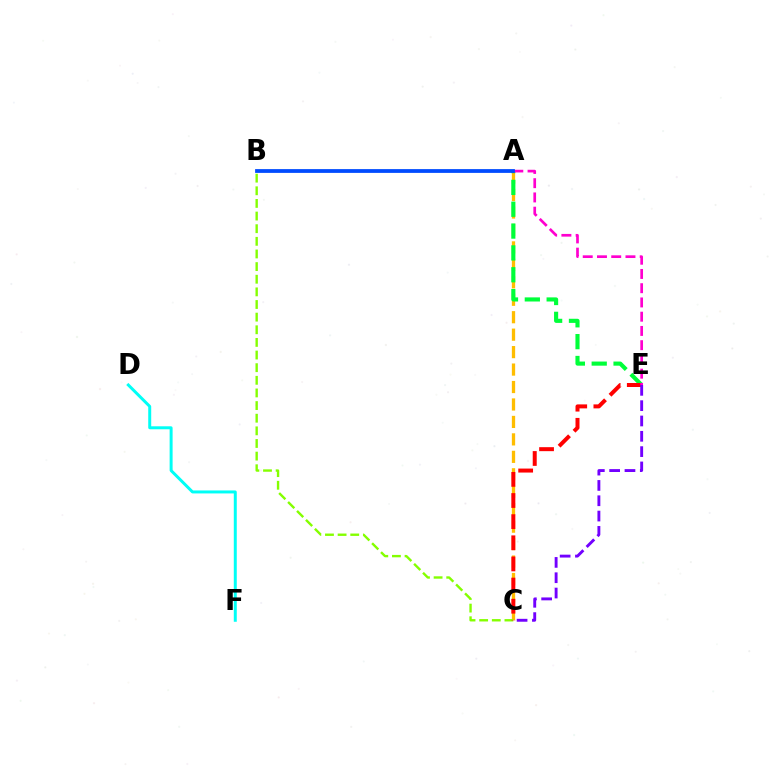{('D', 'F'): [{'color': '#00fff6', 'line_style': 'solid', 'thickness': 2.15}], ('A', 'C'): [{'color': '#ffbd00', 'line_style': 'dashed', 'thickness': 2.37}], ('A', 'E'): [{'color': '#00ff39', 'line_style': 'dashed', 'thickness': 2.97}, {'color': '#ff00cf', 'line_style': 'dashed', 'thickness': 1.94}], ('B', 'C'): [{'color': '#84ff00', 'line_style': 'dashed', 'thickness': 1.72}], ('C', 'E'): [{'color': '#ff0000', 'line_style': 'dashed', 'thickness': 2.87}, {'color': '#7200ff', 'line_style': 'dashed', 'thickness': 2.08}], ('A', 'B'): [{'color': '#004bff', 'line_style': 'solid', 'thickness': 2.72}]}